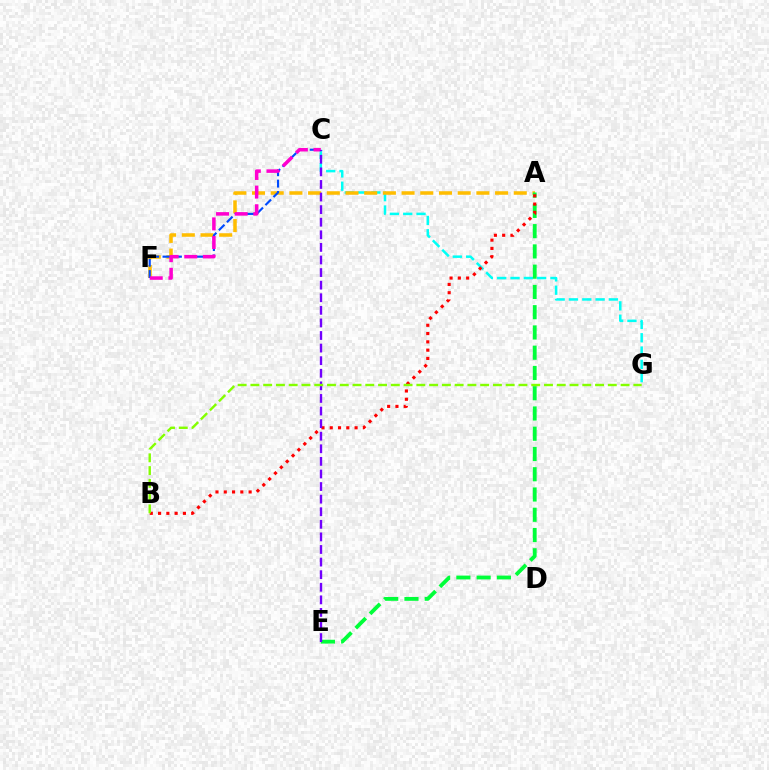{('C', 'G'): [{'color': '#00fff6', 'line_style': 'dashed', 'thickness': 1.81}], ('A', 'F'): [{'color': '#ffbd00', 'line_style': 'dashed', 'thickness': 2.54}], ('C', 'F'): [{'color': '#004bff', 'line_style': 'dashed', 'thickness': 1.55}, {'color': '#ff00cf', 'line_style': 'dashed', 'thickness': 2.53}], ('A', 'E'): [{'color': '#00ff39', 'line_style': 'dashed', 'thickness': 2.75}], ('A', 'B'): [{'color': '#ff0000', 'line_style': 'dotted', 'thickness': 2.25}], ('C', 'E'): [{'color': '#7200ff', 'line_style': 'dashed', 'thickness': 1.71}], ('B', 'G'): [{'color': '#84ff00', 'line_style': 'dashed', 'thickness': 1.73}]}